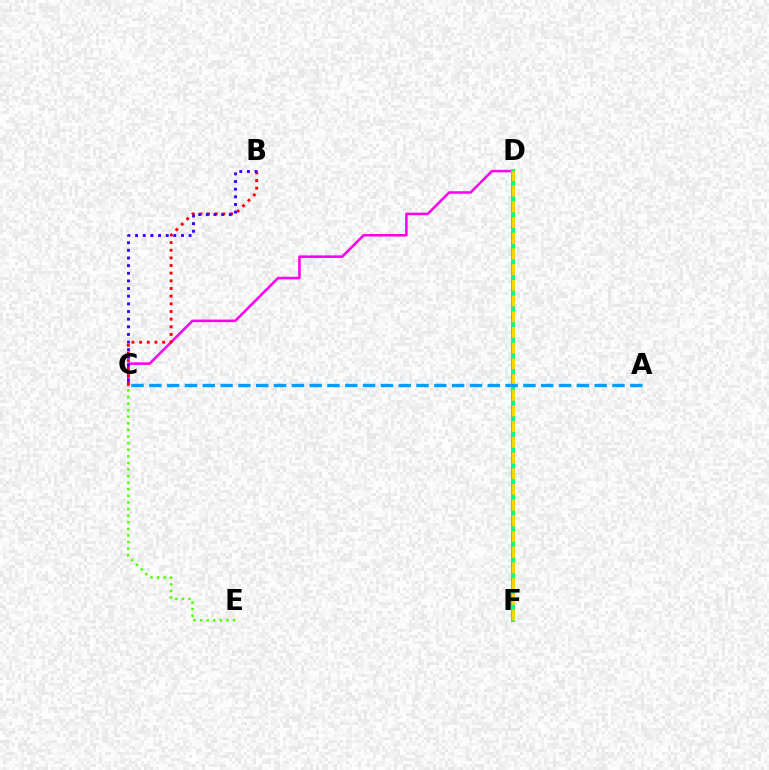{('C', 'D'): [{'color': '#ff00ed', 'line_style': 'solid', 'thickness': 1.84}], ('D', 'F'): [{'color': '#00ff86', 'line_style': 'solid', 'thickness': 2.92}, {'color': '#ffd500', 'line_style': 'dashed', 'thickness': 2.13}], ('B', 'C'): [{'color': '#ff0000', 'line_style': 'dotted', 'thickness': 2.08}, {'color': '#3700ff', 'line_style': 'dotted', 'thickness': 2.08}], ('C', 'E'): [{'color': '#4fff00', 'line_style': 'dotted', 'thickness': 1.79}], ('A', 'C'): [{'color': '#009eff', 'line_style': 'dashed', 'thickness': 2.42}]}